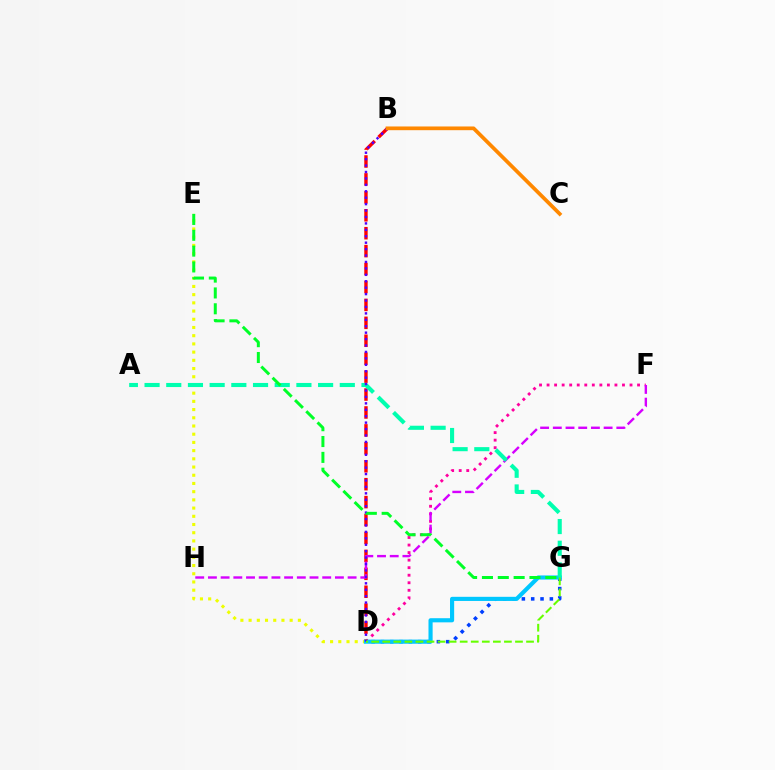{('D', 'G'): [{'color': '#003fff', 'line_style': 'dotted', 'thickness': 2.53}, {'color': '#00c7ff', 'line_style': 'solid', 'thickness': 2.98}, {'color': '#66ff00', 'line_style': 'dashed', 'thickness': 1.5}], ('D', 'F'): [{'color': '#ff00a0', 'line_style': 'dotted', 'thickness': 2.05}], ('D', 'E'): [{'color': '#eeff00', 'line_style': 'dotted', 'thickness': 2.23}], ('B', 'D'): [{'color': '#ff0000', 'line_style': 'dashed', 'thickness': 2.44}, {'color': '#4f00ff', 'line_style': 'dotted', 'thickness': 1.75}], ('F', 'H'): [{'color': '#d600ff', 'line_style': 'dashed', 'thickness': 1.73}], ('A', 'G'): [{'color': '#00ffaf', 'line_style': 'dashed', 'thickness': 2.95}], ('E', 'G'): [{'color': '#00ff27', 'line_style': 'dashed', 'thickness': 2.15}], ('B', 'C'): [{'color': '#ff8800', 'line_style': 'solid', 'thickness': 2.68}]}